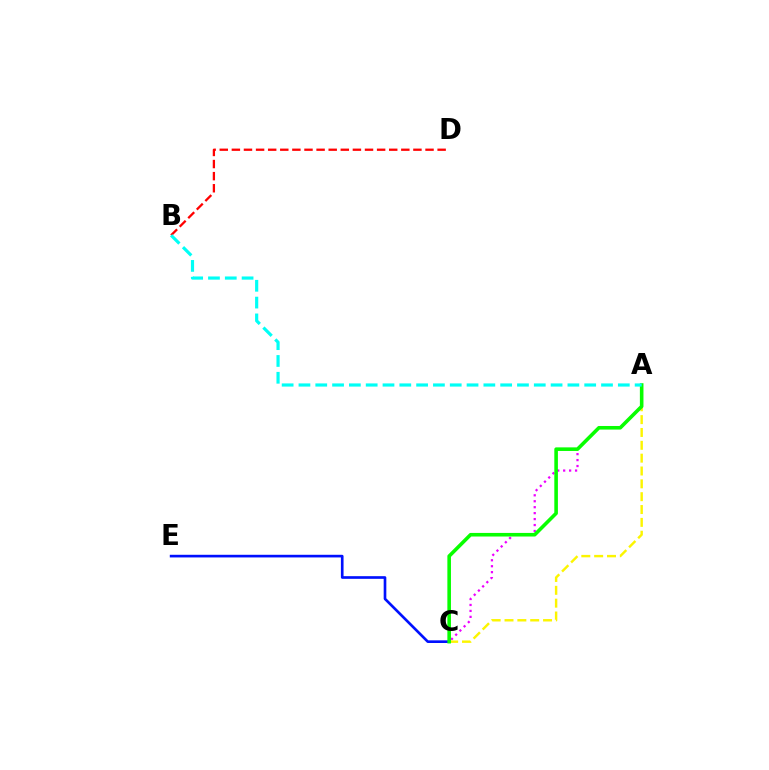{('A', 'C'): [{'color': '#ee00ff', 'line_style': 'dotted', 'thickness': 1.62}, {'color': '#fcf500', 'line_style': 'dashed', 'thickness': 1.74}, {'color': '#08ff00', 'line_style': 'solid', 'thickness': 2.58}], ('C', 'E'): [{'color': '#0010ff', 'line_style': 'solid', 'thickness': 1.91}], ('B', 'D'): [{'color': '#ff0000', 'line_style': 'dashed', 'thickness': 1.64}], ('A', 'B'): [{'color': '#00fff6', 'line_style': 'dashed', 'thickness': 2.28}]}